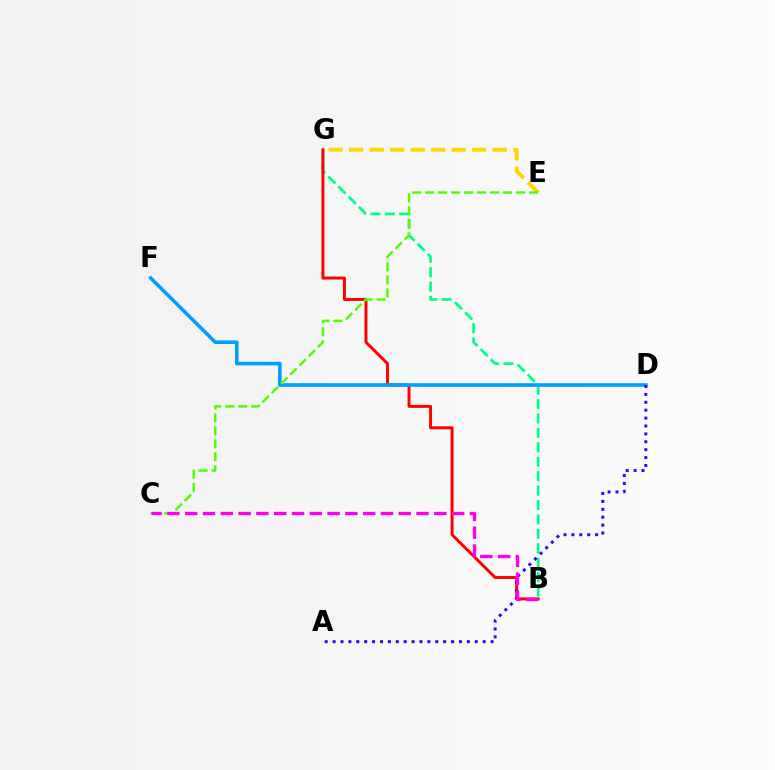{('B', 'G'): [{'color': '#00ff86', 'line_style': 'dashed', 'thickness': 1.96}, {'color': '#ff0000', 'line_style': 'solid', 'thickness': 2.13}], ('D', 'F'): [{'color': '#009eff', 'line_style': 'solid', 'thickness': 2.59}], ('A', 'D'): [{'color': '#3700ff', 'line_style': 'dotted', 'thickness': 2.15}], ('E', 'G'): [{'color': '#ffd500', 'line_style': 'dashed', 'thickness': 2.79}], ('C', 'E'): [{'color': '#4fff00', 'line_style': 'dashed', 'thickness': 1.77}], ('B', 'C'): [{'color': '#ff00ed', 'line_style': 'dashed', 'thickness': 2.42}]}